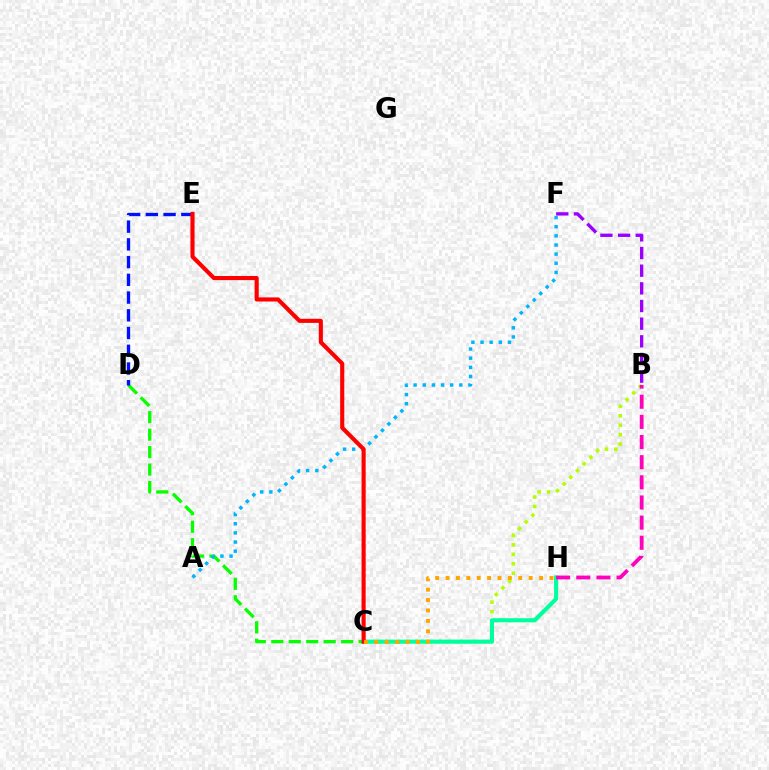{('C', 'D'): [{'color': '#08ff00', 'line_style': 'dashed', 'thickness': 2.37}], ('B', 'C'): [{'color': '#b3ff00', 'line_style': 'dotted', 'thickness': 2.57}], ('C', 'H'): [{'color': '#00ff9d', 'line_style': 'solid', 'thickness': 2.95}, {'color': '#ffa500', 'line_style': 'dotted', 'thickness': 2.82}], ('A', 'F'): [{'color': '#00b5ff', 'line_style': 'dotted', 'thickness': 2.48}], ('B', 'F'): [{'color': '#9b00ff', 'line_style': 'dashed', 'thickness': 2.4}], ('B', 'H'): [{'color': '#ff00bd', 'line_style': 'dashed', 'thickness': 2.74}], ('D', 'E'): [{'color': '#0010ff', 'line_style': 'dashed', 'thickness': 2.41}], ('C', 'E'): [{'color': '#ff0000', 'line_style': 'solid', 'thickness': 2.96}]}